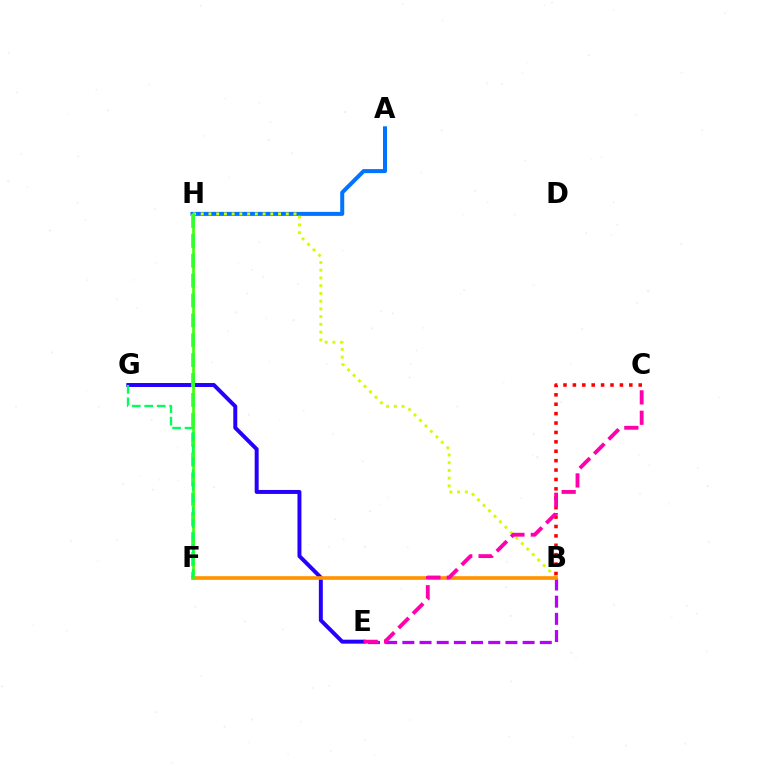{('E', 'G'): [{'color': '#2500ff', 'line_style': 'solid', 'thickness': 2.85}], ('A', 'H'): [{'color': '#0074ff', 'line_style': 'solid', 'thickness': 2.89}], ('B', 'H'): [{'color': '#d1ff00', 'line_style': 'dotted', 'thickness': 2.1}], ('B', 'E'): [{'color': '#b900ff', 'line_style': 'dashed', 'thickness': 2.33}], ('F', 'H'): [{'color': '#00fff6', 'line_style': 'dashed', 'thickness': 2.7}, {'color': '#3dff00', 'line_style': 'solid', 'thickness': 1.89}], ('B', 'C'): [{'color': '#ff0000', 'line_style': 'dotted', 'thickness': 2.56}], ('B', 'F'): [{'color': '#ff9400', 'line_style': 'solid', 'thickness': 2.64}], ('C', 'E'): [{'color': '#ff00ac', 'line_style': 'dashed', 'thickness': 2.77}], ('F', 'G'): [{'color': '#00ff5c', 'line_style': 'dashed', 'thickness': 1.69}]}